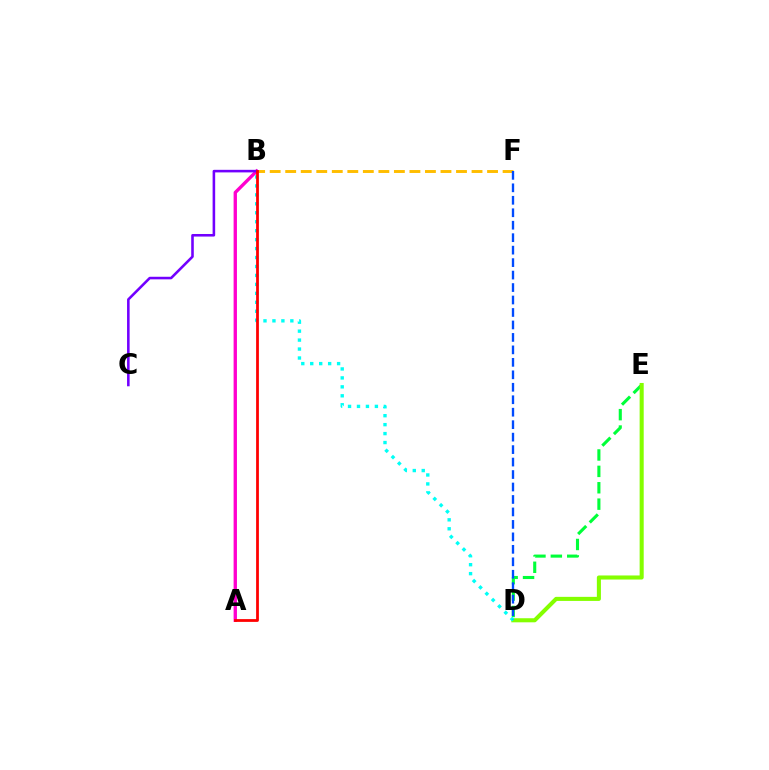{('B', 'F'): [{'color': '#ffbd00', 'line_style': 'dashed', 'thickness': 2.11}], ('A', 'B'): [{'color': '#ff00cf', 'line_style': 'solid', 'thickness': 2.41}, {'color': '#ff0000', 'line_style': 'solid', 'thickness': 2.0}], ('B', 'C'): [{'color': '#7200ff', 'line_style': 'solid', 'thickness': 1.85}], ('D', 'E'): [{'color': '#00ff39', 'line_style': 'dashed', 'thickness': 2.23}, {'color': '#84ff00', 'line_style': 'solid', 'thickness': 2.93}], ('B', 'D'): [{'color': '#00fff6', 'line_style': 'dotted', 'thickness': 2.43}], ('D', 'F'): [{'color': '#004bff', 'line_style': 'dashed', 'thickness': 1.69}]}